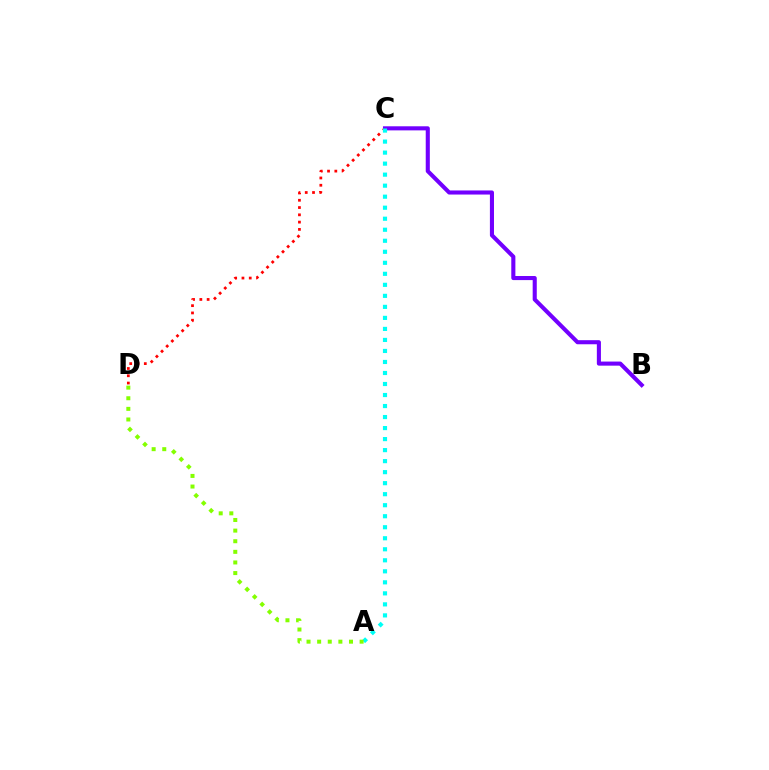{('C', 'D'): [{'color': '#ff0000', 'line_style': 'dotted', 'thickness': 1.98}], ('B', 'C'): [{'color': '#7200ff', 'line_style': 'solid', 'thickness': 2.94}], ('A', 'C'): [{'color': '#00fff6', 'line_style': 'dotted', 'thickness': 2.99}], ('A', 'D'): [{'color': '#84ff00', 'line_style': 'dotted', 'thickness': 2.88}]}